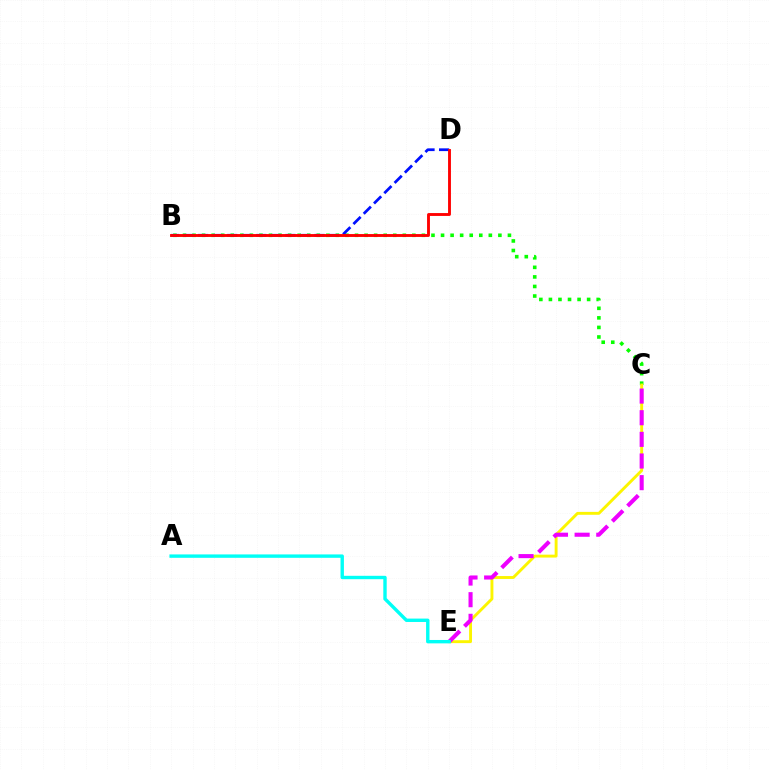{('B', 'C'): [{'color': '#08ff00', 'line_style': 'dotted', 'thickness': 2.6}], ('C', 'E'): [{'color': '#fcf500', 'line_style': 'solid', 'thickness': 2.09}, {'color': '#ee00ff', 'line_style': 'dashed', 'thickness': 2.94}], ('B', 'D'): [{'color': '#0010ff', 'line_style': 'dashed', 'thickness': 1.98}, {'color': '#ff0000', 'line_style': 'solid', 'thickness': 2.07}], ('A', 'E'): [{'color': '#00fff6', 'line_style': 'solid', 'thickness': 2.44}]}